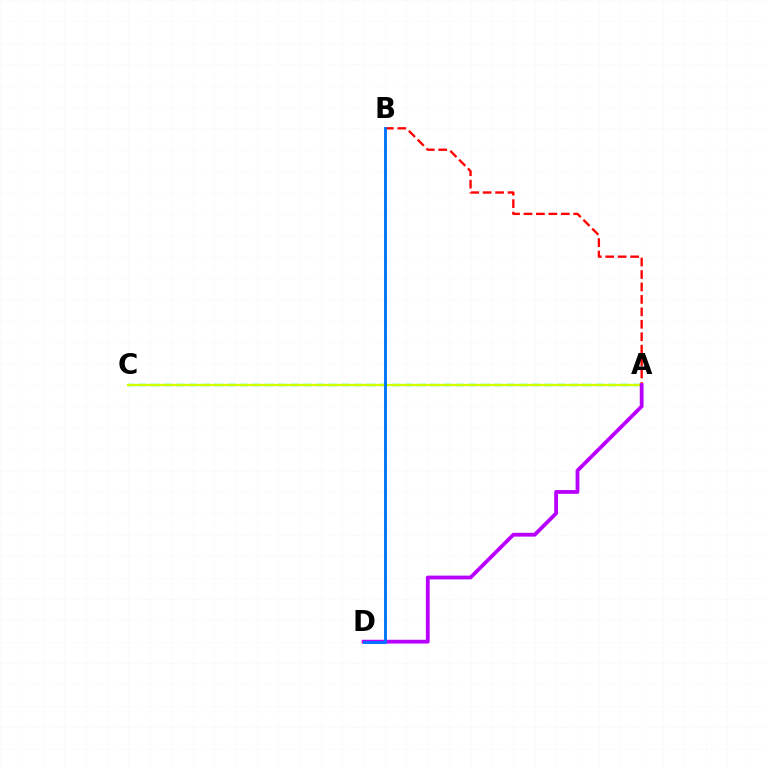{('A', 'B'): [{'color': '#ff0000', 'line_style': 'dashed', 'thickness': 1.69}], ('A', 'C'): [{'color': '#00ff5c', 'line_style': 'dashed', 'thickness': 1.72}, {'color': '#d1ff00', 'line_style': 'solid', 'thickness': 1.57}], ('A', 'D'): [{'color': '#b900ff', 'line_style': 'solid', 'thickness': 2.73}], ('B', 'D'): [{'color': '#0074ff', 'line_style': 'solid', 'thickness': 2.07}]}